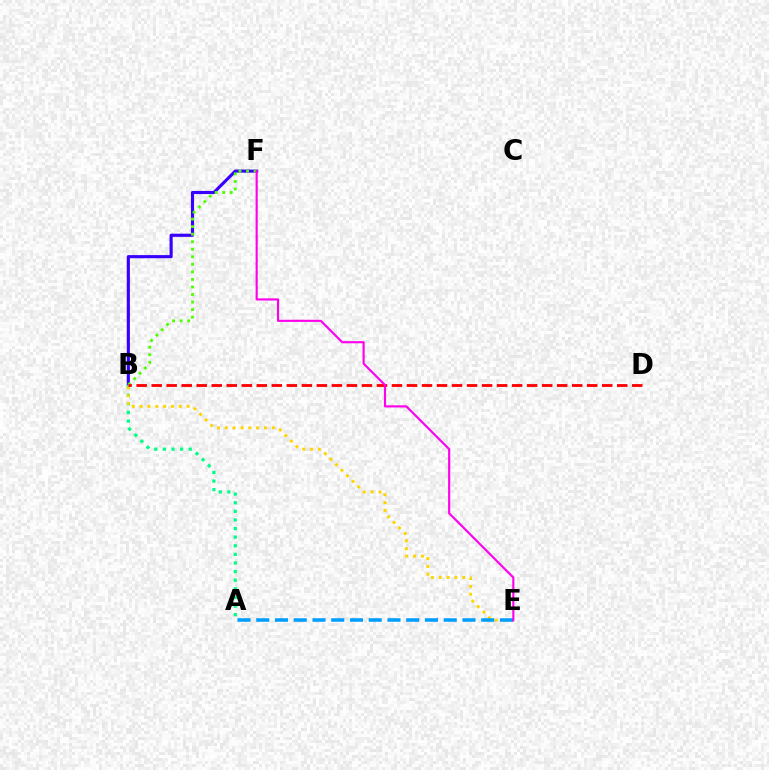{('B', 'F'): [{'color': '#3700ff', 'line_style': 'solid', 'thickness': 2.26}, {'color': '#4fff00', 'line_style': 'dotted', 'thickness': 2.05}], ('A', 'B'): [{'color': '#00ff86', 'line_style': 'dotted', 'thickness': 2.34}], ('B', 'E'): [{'color': '#ffd500', 'line_style': 'dotted', 'thickness': 2.13}], ('A', 'E'): [{'color': '#009eff', 'line_style': 'dashed', 'thickness': 2.55}], ('B', 'D'): [{'color': '#ff0000', 'line_style': 'dashed', 'thickness': 2.04}], ('E', 'F'): [{'color': '#ff00ed', 'line_style': 'solid', 'thickness': 1.54}]}